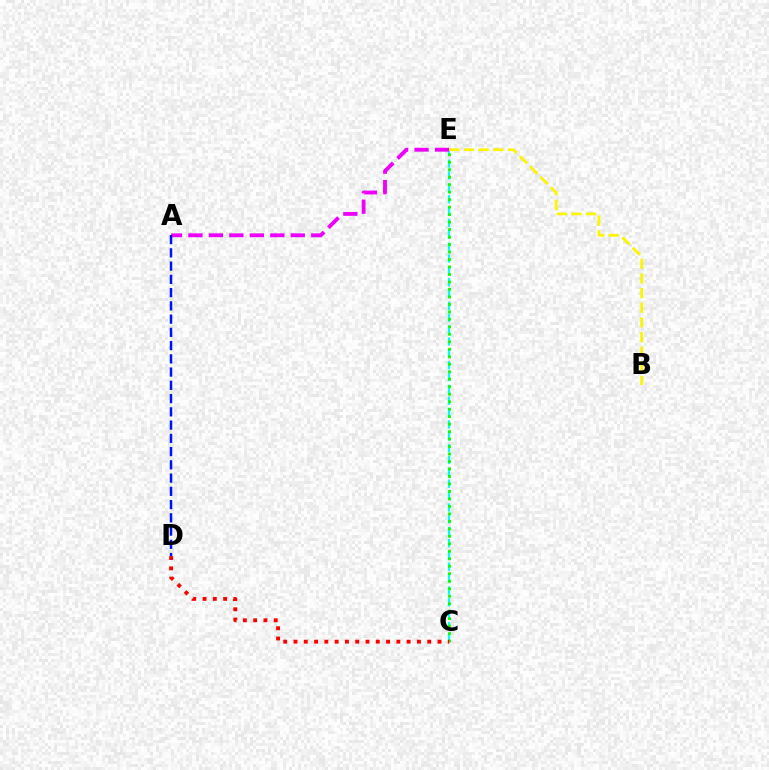{('C', 'E'): [{'color': '#00fff6', 'line_style': 'dashed', 'thickness': 1.61}, {'color': '#08ff00', 'line_style': 'dotted', 'thickness': 2.03}], ('A', 'E'): [{'color': '#ee00ff', 'line_style': 'dashed', 'thickness': 2.78}], ('C', 'D'): [{'color': '#ff0000', 'line_style': 'dotted', 'thickness': 2.8}], ('B', 'E'): [{'color': '#fcf500', 'line_style': 'dashed', 'thickness': 1.99}], ('A', 'D'): [{'color': '#0010ff', 'line_style': 'dashed', 'thickness': 1.8}]}